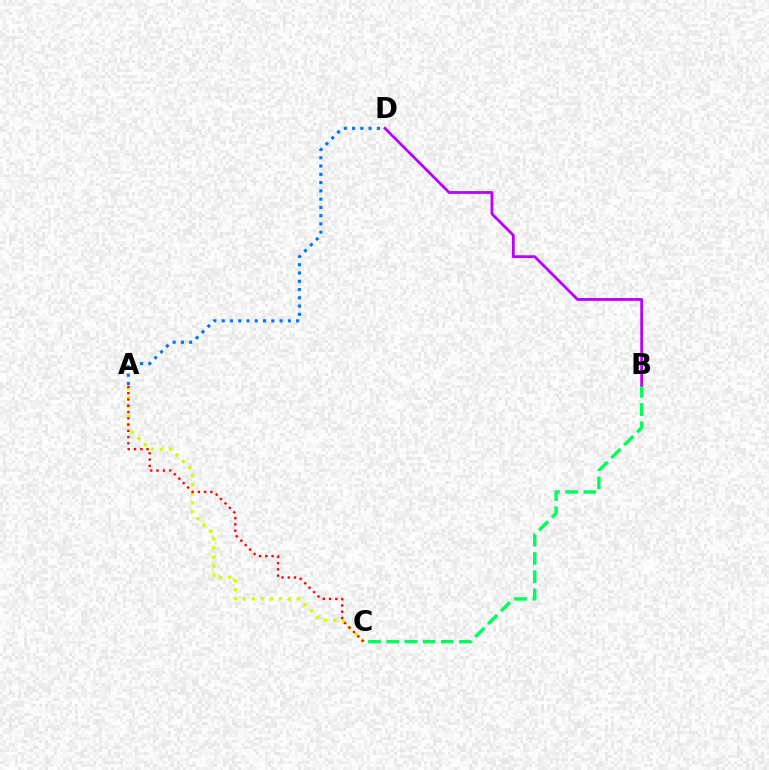{('A', 'C'): [{'color': '#d1ff00', 'line_style': 'dotted', 'thickness': 2.45}, {'color': '#ff0000', 'line_style': 'dotted', 'thickness': 1.7}], ('B', 'C'): [{'color': '#00ff5c', 'line_style': 'dashed', 'thickness': 2.47}], ('B', 'D'): [{'color': '#b900ff', 'line_style': 'solid', 'thickness': 2.02}], ('A', 'D'): [{'color': '#0074ff', 'line_style': 'dotted', 'thickness': 2.25}]}